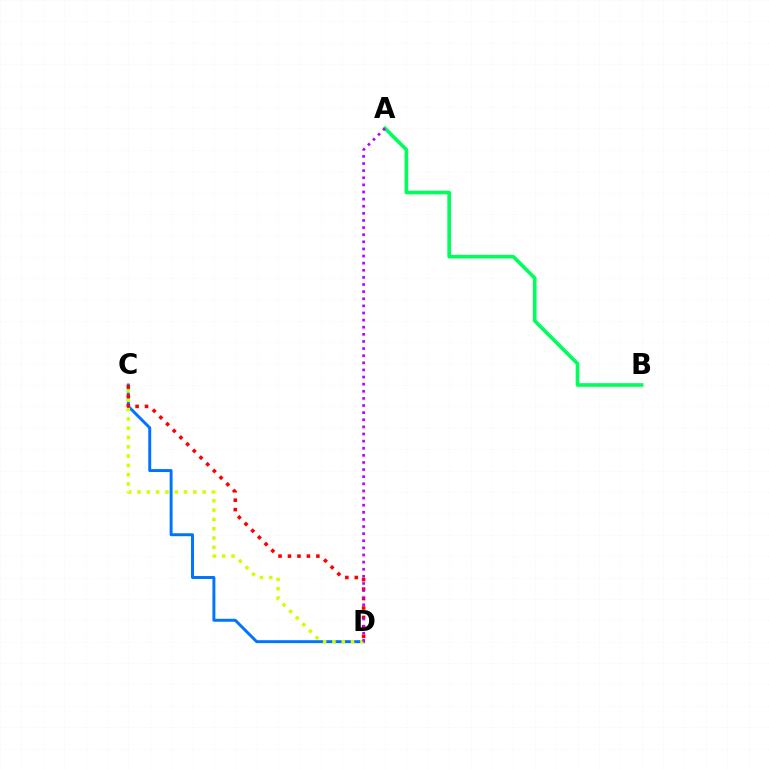{('C', 'D'): [{'color': '#0074ff', 'line_style': 'solid', 'thickness': 2.12}, {'color': '#ff0000', 'line_style': 'dotted', 'thickness': 2.57}, {'color': '#d1ff00', 'line_style': 'dotted', 'thickness': 2.53}], ('A', 'B'): [{'color': '#00ff5c', 'line_style': 'solid', 'thickness': 2.62}], ('A', 'D'): [{'color': '#b900ff', 'line_style': 'dotted', 'thickness': 1.93}]}